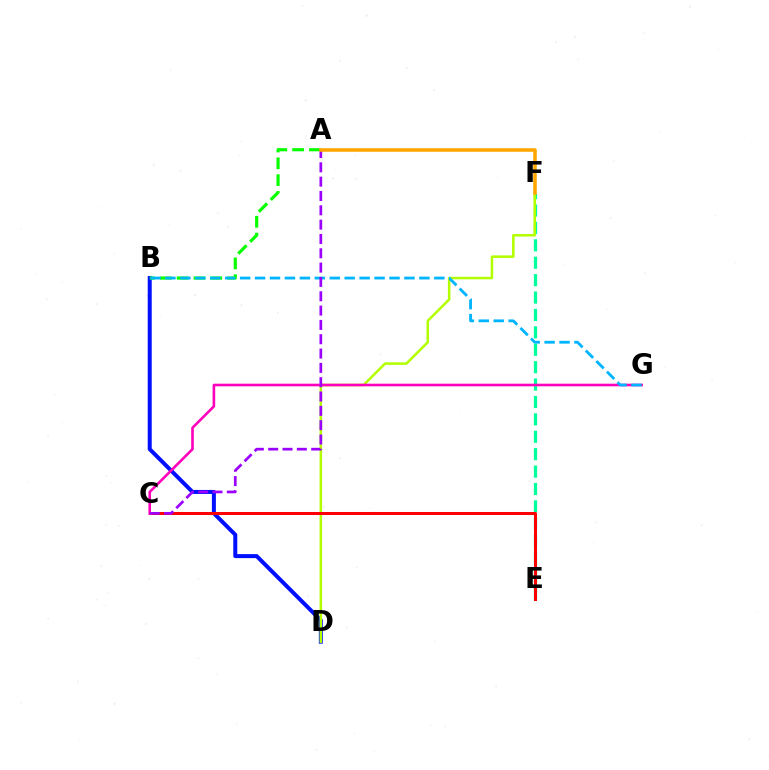{('E', 'F'): [{'color': '#00ff9d', 'line_style': 'dashed', 'thickness': 2.36}], ('B', 'D'): [{'color': '#0010ff', 'line_style': 'solid', 'thickness': 2.88}], ('D', 'F'): [{'color': '#b3ff00', 'line_style': 'solid', 'thickness': 1.83}], ('A', 'B'): [{'color': '#08ff00', 'line_style': 'dashed', 'thickness': 2.29}], ('C', 'E'): [{'color': '#ff0000', 'line_style': 'solid', 'thickness': 2.18}], ('C', 'G'): [{'color': '#ff00bd', 'line_style': 'solid', 'thickness': 1.88}], ('B', 'G'): [{'color': '#00b5ff', 'line_style': 'dashed', 'thickness': 2.03}], ('A', 'C'): [{'color': '#9b00ff', 'line_style': 'dashed', 'thickness': 1.95}], ('A', 'F'): [{'color': '#ffa500', 'line_style': 'solid', 'thickness': 2.56}]}